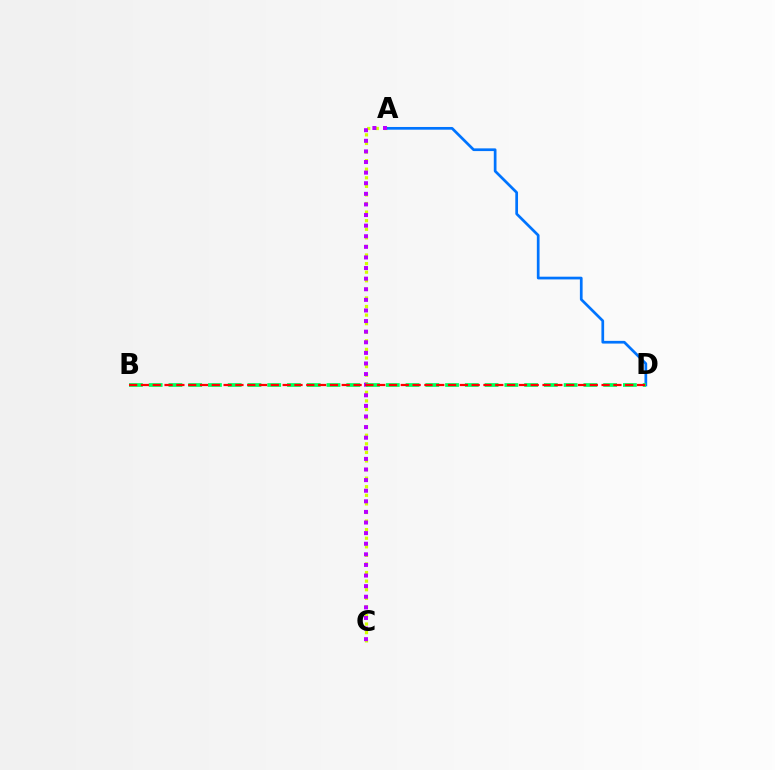{('A', 'C'): [{'color': '#d1ff00', 'line_style': 'dotted', 'thickness': 2.33}, {'color': '#b900ff', 'line_style': 'dotted', 'thickness': 2.88}], ('A', 'D'): [{'color': '#0074ff', 'line_style': 'solid', 'thickness': 1.95}], ('B', 'D'): [{'color': '#00ff5c', 'line_style': 'dashed', 'thickness': 2.68}, {'color': '#ff0000', 'line_style': 'dashed', 'thickness': 1.6}]}